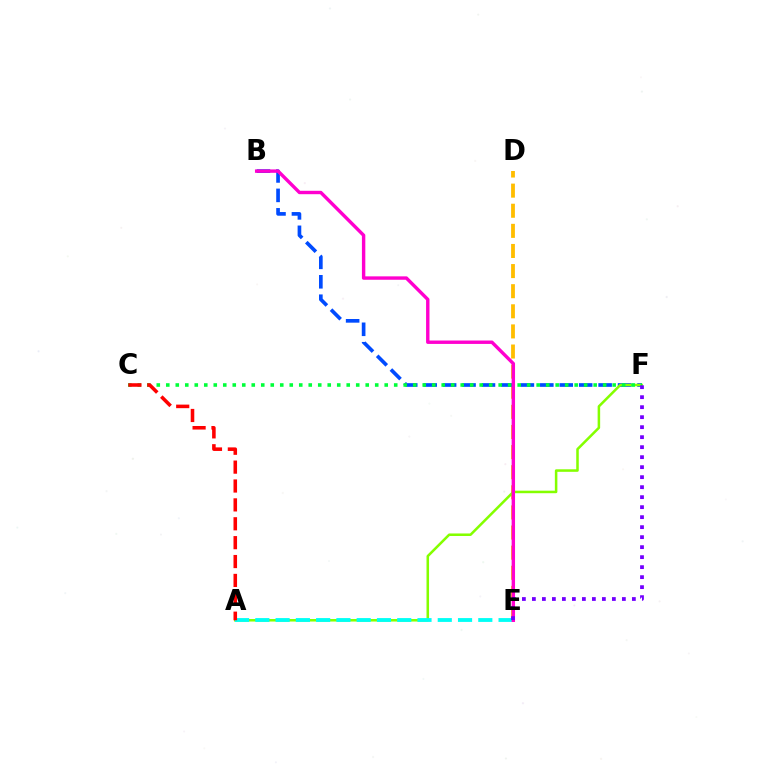{('D', 'E'): [{'color': '#ffbd00', 'line_style': 'dashed', 'thickness': 2.73}], ('B', 'F'): [{'color': '#004bff', 'line_style': 'dashed', 'thickness': 2.64}], ('A', 'F'): [{'color': '#84ff00', 'line_style': 'solid', 'thickness': 1.82}], ('C', 'F'): [{'color': '#00ff39', 'line_style': 'dotted', 'thickness': 2.58}], ('A', 'E'): [{'color': '#00fff6', 'line_style': 'dashed', 'thickness': 2.75}], ('B', 'E'): [{'color': '#ff00cf', 'line_style': 'solid', 'thickness': 2.45}], ('A', 'C'): [{'color': '#ff0000', 'line_style': 'dashed', 'thickness': 2.57}], ('E', 'F'): [{'color': '#7200ff', 'line_style': 'dotted', 'thickness': 2.72}]}